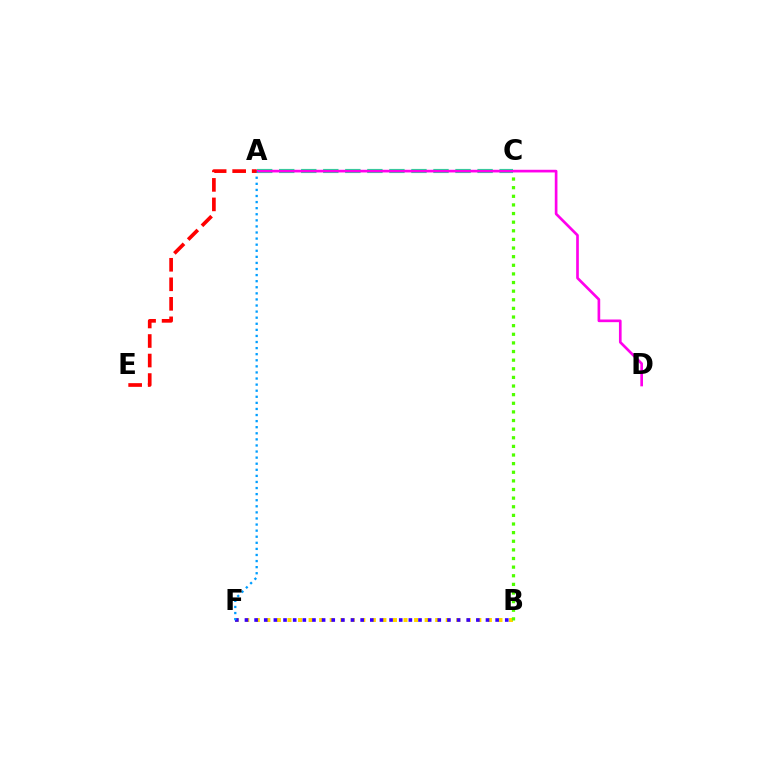{('B', 'F'): [{'color': '#ffd500', 'line_style': 'dotted', 'thickness': 2.87}, {'color': '#3700ff', 'line_style': 'dotted', 'thickness': 2.62}], ('A', 'C'): [{'color': '#00ff86', 'line_style': 'dashed', 'thickness': 2.99}], ('B', 'C'): [{'color': '#4fff00', 'line_style': 'dotted', 'thickness': 2.34}], ('A', 'D'): [{'color': '#ff00ed', 'line_style': 'solid', 'thickness': 1.92}], ('A', 'F'): [{'color': '#009eff', 'line_style': 'dotted', 'thickness': 1.65}], ('A', 'E'): [{'color': '#ff0000', 'line_style': 'dashed', 'thickness': 2.65}]}